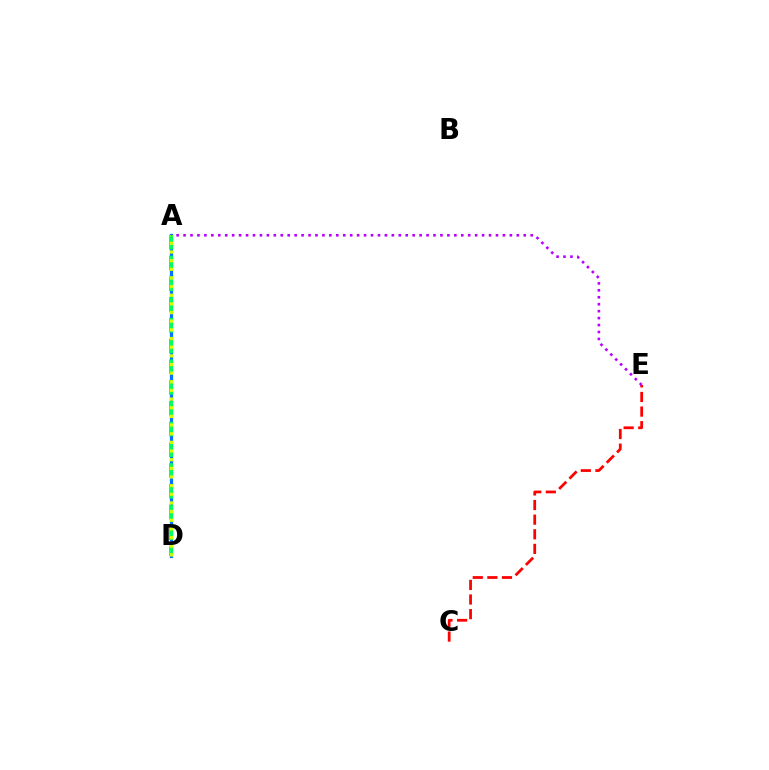{('C', 'E'): [{'color': '#ff0000', 'line_style': 'dashed', 'thickness': 1.98}], ('A', 'D'): [{'color': '#0074ff', 'line_style': 'solid', 'thickness': 2.33}, {'color': '#00ff5c', 'line_style': 'dashed', 'thickness': 2.82}, {'color': '#d1ff00', 'line_style': 'dotted', 'thickness': 2.35}], ('A', 'E'): [{'color': '#b900ff', 'line_style': 'dotted', 'thickness': 1.89}]}